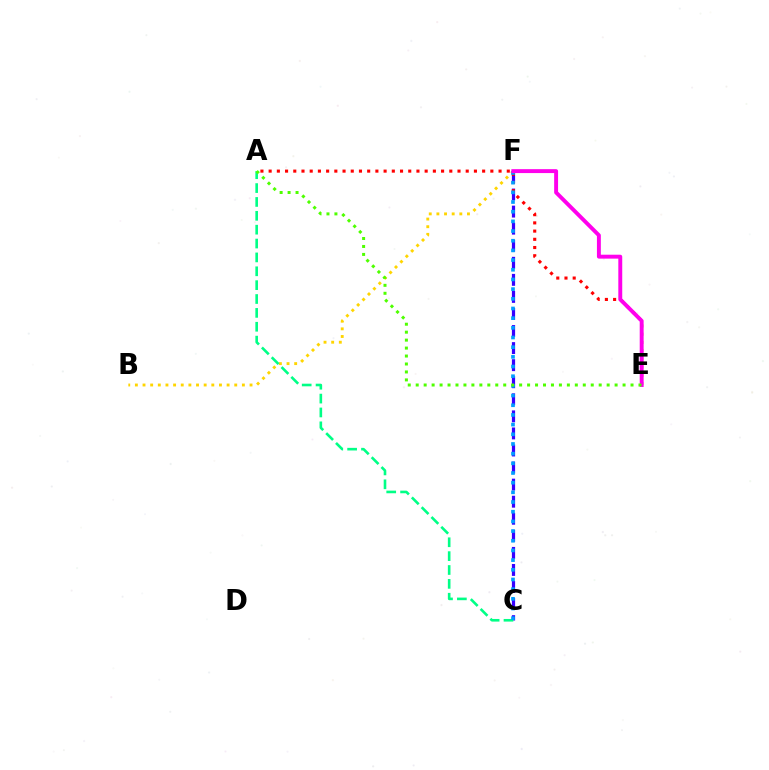{('C', 'F'): [{'color': '#3700ff', 'line_style': 'dashed', 'thickness': 2.32}, {'color': '#009eff', 'line_style': 'dotted', 'thickness': 2.63}], ('B', 'F'): [{'color': '#ffd500', 'line_style': 'dotted', 'thickness': 2.08}], ('A', 'C'): [{'color': '#00ff86', 'line_style': 'dashed', 'thickness': 1.88}], ('A', 'E'): [{'color': '#ff0000', 'line_style': 'dotted', 'thickness': 2.23}, {'color': '#4fff00', 'line_style': 'dotted', 'thickness': 2.16}], ('E', 'F'): [{'color': '#ff00ed', 'line_style': 'solid', 'thickness': 2.82}]}